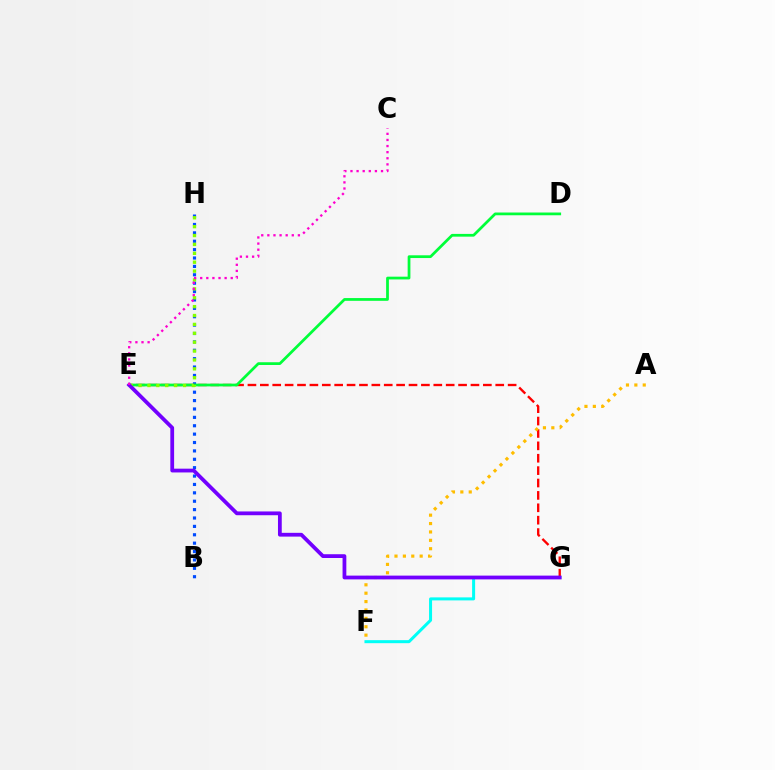{('B', 'H'): [{'color': '#004bff', 'line_style': 'dotted', 'thickness': 2.28}], ('E', 'G'): [{'color': '#ff0000', 'line_style': 'dashed', 'thickness': 1.68}, {'color': '#7200ff', 'line_style': 'solid', 'thickness': 2.72}], ('A', 'F'): [{'color': '#ffbd00', 'line_style': 'dotted', 'thickness': 2.28}], ('D', 'E'): [{'color': '#00ff39', 'line_style': 'solid', 'thickness': 1.98}], ('F', 'G'): [{'color': '#00fff6', 'line_style': 'solid', 'thickness': 2.17}], ('E', 'H'): [{'color': '#84ff00', 'line_style': 'dotted', 'thickness': 2.41}], ('C', 'E'): [{'color': '#ff00cf', 'line_style': 'dotted', 'thickness': 1.66}]}